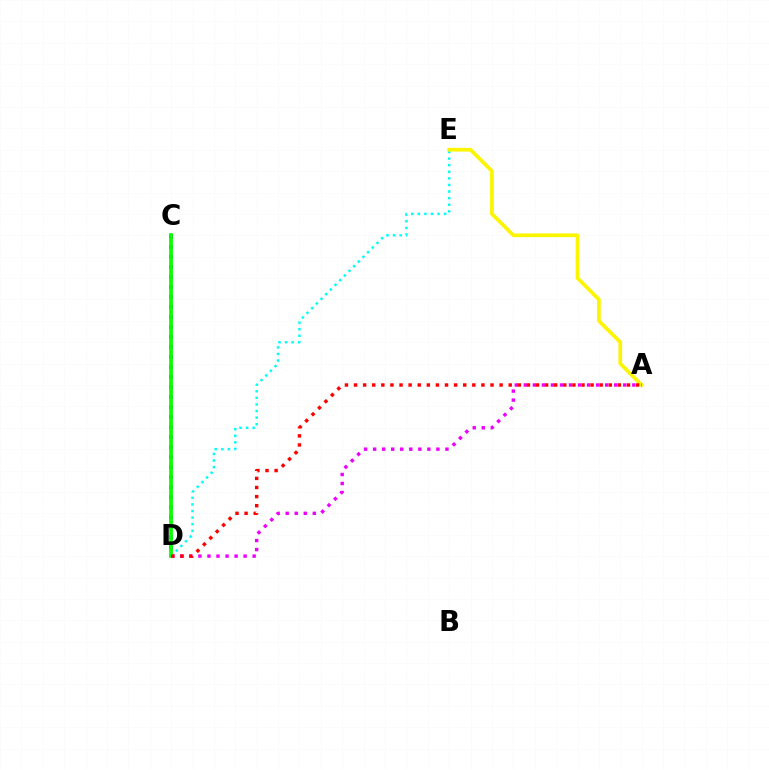{('D', 'E'): [{'color': '#00fff6', 'line_style': 'dotted', 'thickness': 1.79}], ('A', 'E'): [{'color': '#fcf500', 'line_style': 'solid', 'thickness': 2.66}], ('C', 'D'): [{'color': '#0010ff', 'line_style': 'dotted', 'thickness': 2.72}, {'color': '#08ff00', 'line_style': 'solid', 'thickness': 2.69}], ('A', 'D'): [{'color': '#ee00ff', 'line_style': 'dotted', 'thickness': 2.46}, {'color': '#ff0000', 'line_style': 'dotted', 'thickness': 2.47}]}